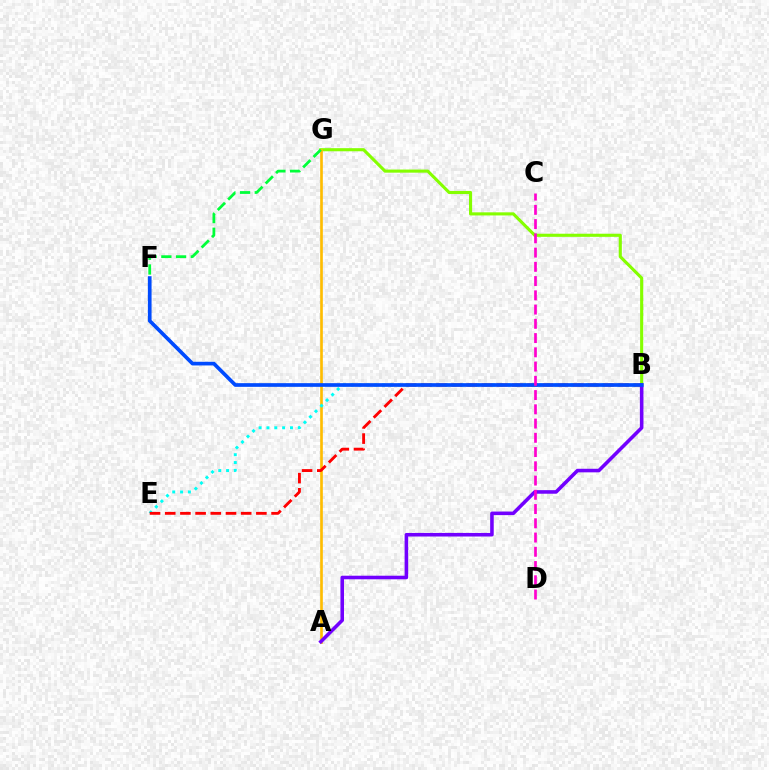{('B', 'G'): [{'color': '#84ff00', 'line_style': 'solid', 'thickness': 2.24}], ('A', 'G'): [{'color': '#ffbd00', 'line_style': 'solid', 'thickness': 1.91}], ('B', 'E'): [{'color': '#00fff6', 'line_style': 'dotted', 'thickness': 2.13}, {'color': '#ff0000', 'line_style': 'dashed', 'thickness': 2.06}], ('A', 'B'): [{'color': '#7200ff', 'line_style': 'solid', 'thickness': 2.57}], ('B', 'F'): [{'color': '#004bff', 'line_style': 'solid', 'thickness': 2.65}], ('C', 'D'): [{'color': '#ff00cf', 'line_style': 'dashed', 'thickness': 1.94}], ('F', 'G'): [{'color': '#00ff39', 'line_style': 'dashed', 'thickness': 2.0}]}